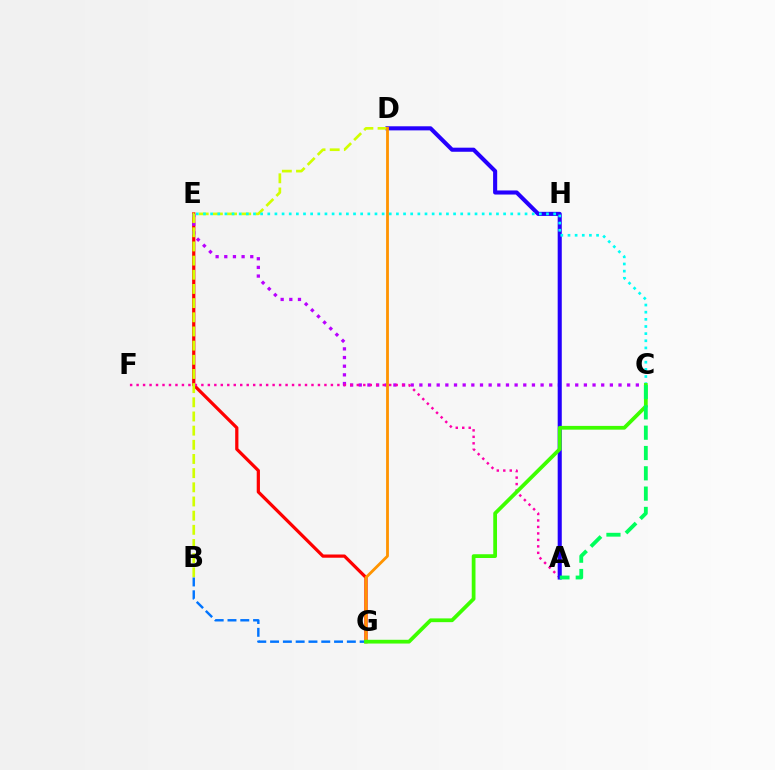{('E', 'G'): [{'color': '#ff0000', 'line_style': 'solid', 'thickness': 2.32}], ('C', 'E'): [{'color': '#b900ff', 'line_style': 'dotted', 'thickness': 2.35}, {'color': '#00fff6', 'line_style': 'dotted', 'thickness': 1.94}], ('A', 'F'): [{'color': '#ff00ac', 'line_style': 'dotted', 'thickness': 1.76}], ('A', 'D'): [{'color': '#2500ff', 'line_style': 'solid', 'thickness': 2.94}], ('B', 'D'): [{'color': '#d1ff00', 'line_style': 'dashed', 'thickness': 1.92}], ('B', 'G'): [{'color': '#0074ff', 'line_style': 'dashed', 'thickness': 1.74}], ('D', 'G'): [{'color': '#ff9400', 'line_style': 'solid', 'thickness': 2.03}], ('C', 'G'): [{'color': '#3dff00', 'line_style': 'solid', 'thickness': 2.7}], ('A', 'C'): [{'color': '#00ff5c', 'line_style': 'dashed', 'thickness': 2.76}]}